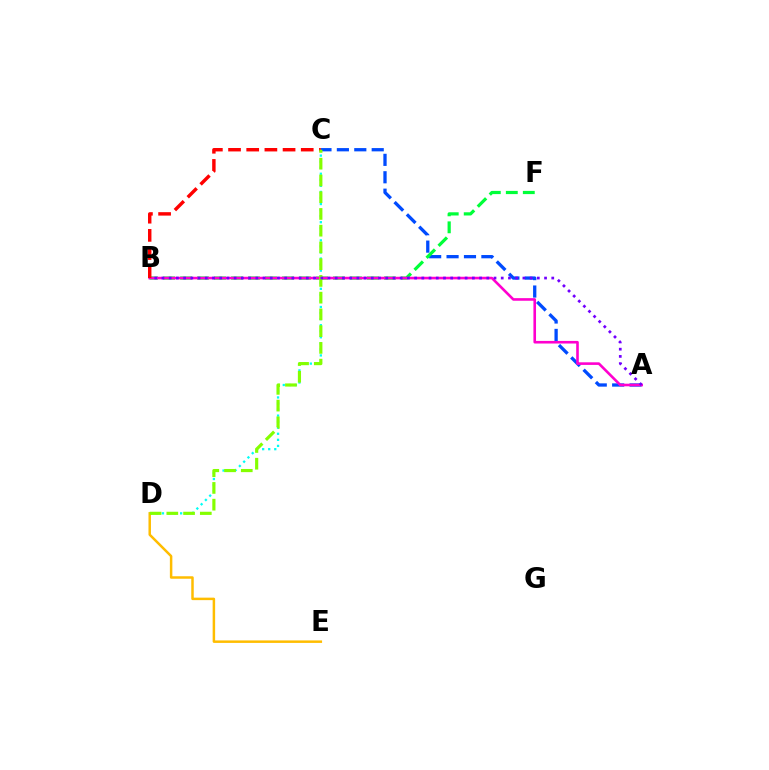{('C', 'D'): [{'color': '#00fff6', 'line_style': 'dotted', 'thickness': 1.65}, {'color': '#84ff00', 'line_style': 'dashed', 'thickness': 2.27}], ('A', 'C'): [{'color': '#004bff', 'line_style': 'dashed', 'thickness': 2.37}], ('B', 'F'): [{'color': '#00ff39', 'line_style': 'dashed', 'thickness': 2.31}], ('D', 'E'): [{'color': '#ffbd00', 'line_style': 'solid', 'thickness': 1.79}], ('A', 'B'): [{'color': '#ff00cf', 'line_style': 'solid', 'thickness': 1.88}, {'color': '#7200ff', 'line_style': 'dotted', 'thickness': 1.96}], ('B', 'C'): [{'color': '#ff0000', 'line_style': 'dashed', 'thickness': 2.47}]}